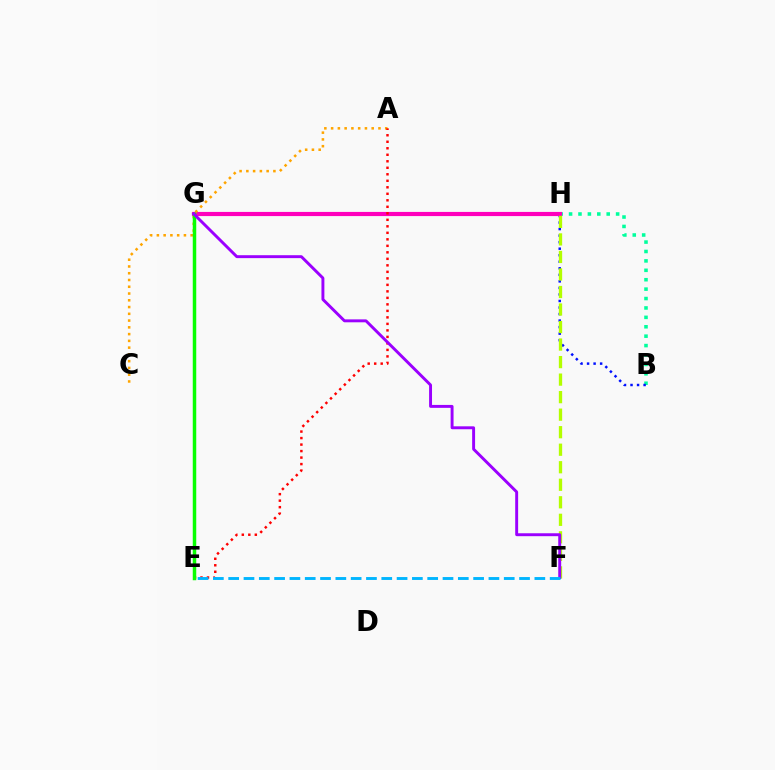{('B', 'G'): [{'color': '#00ff9d', 'line_style': 'dotted', 'thickness': 2.56}], ('B', 'H'): [{'color': '#0010ff', 'line_style': 'dotted', 'thickness': 1.78}], ('G', 'H'): [{'color': '#ff00bd', 'line_style': 'solid', 'thickness': 2.99}], ('A', 'C'): [{'color': '#ffa500', 'line_style': 'dotted', 'thickness': 1.84}], ('A', 'E'): [{'color': '#ff0000', 'line_style': 'dotted', 'thickness': 1.77}], ('E', 'G'): [{'color': '#08ff00', 'line_style': 'solid', 'thickness': 2.51}], ('F', 'H'): [{'color': '#b3ff00', 'line_style': 'dashed', 'thickness': 2.38}], ('F', 'G'): [{'color': '#9b00ff', 'line_style': 'solid', 'thickness': 2.11}], ('E', 'F'): [{'color': '#00b5ff', 'line_style': 'dashed', 'thickness': 2.08}]}